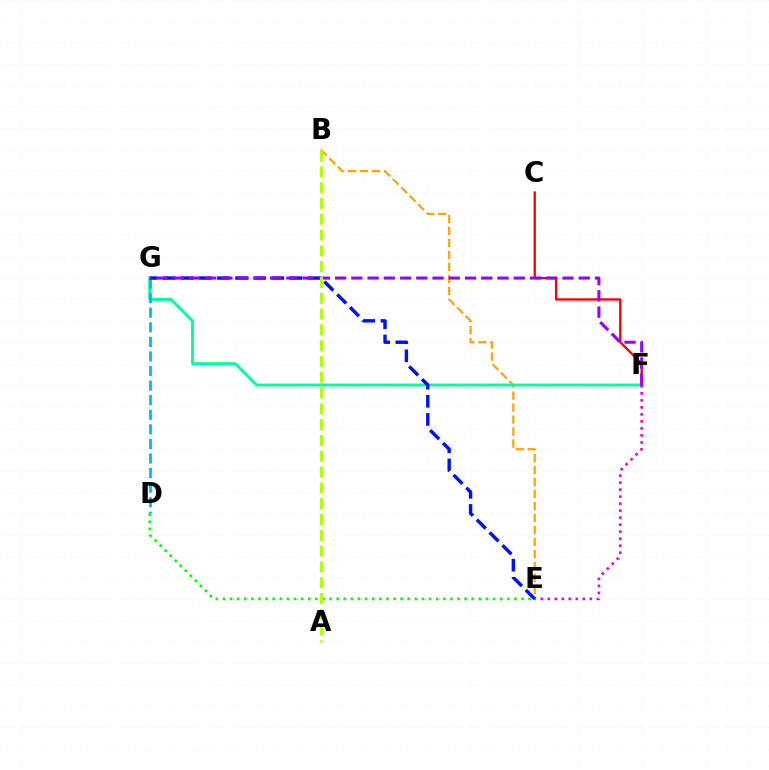{('D', 'E'): [{'color': '#08ff00', 'line_style': 'dotted', 'thickness': 1.93}], ('B', 'E'): [{'color': '#ffa500', 'line_style': 'dashed', 'thickness': 1.63}], ('F', 'G'): [{'color': '#00ff9d', 'line_style': 'solid', 'thickness': 2.09}, {'color': '#9b00ff', 'line_style': 'dashed', 'thickness': 2.21}], ('D', 'G'): [{'color': '#00b5ff', 'line_style': 'dashed', 'thickness': 1.98}], ('E', 'F'): [{'color': '#ff00bd', 'line_style': 'dotted', 'thickness': 1.9}], ('C', 'F'): [{'color': '#ff0000', 'line_style': 'solid', 'thickness': 1.69}], ('E', 'G'): [{'color': '#0010ff', 'line_style': 'dashed', 'thickness': 2.46}], ('A', 'B'): [{'color': '#b3ff00', 'line_style': 'dashed', 'thickness': 2.15}]}